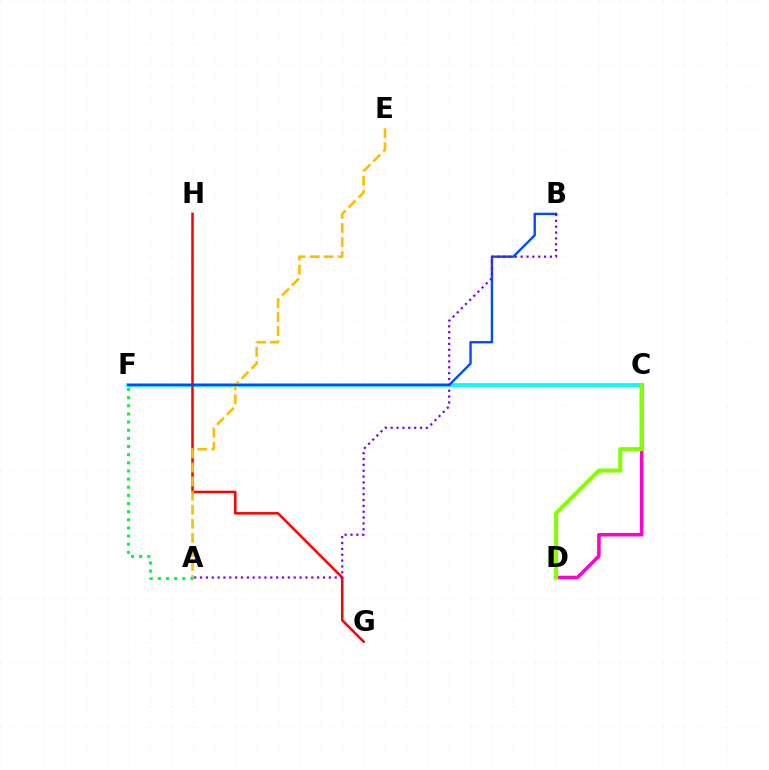{('C', 'F'): [{'color': '#00fff6', 'line_style': 'solid', 'thickness': 2.7}], ('G', 'H'): [{'color': '#ff0000', 'line_style': 'solid', 'thickness': 1.82}], ('A', 'E'): [{'color': '#ffbd00', 'line_style': 'dashed', 'thickness': 1.91}], ('C', 'D'): [{'color': '#ff00cf', 'line_style': 'solid', 'thickness': 2.53}, {'color': '#84ff00', 'line_style': 'solid', 'thickness': 2.94}], ('B', 'F'): [{'color': '#004bff', 'line_style': 'solid', 'thickness': 1.71}], ('A', 'B'): [{'color': '#7200ff', 'line_style': 'dotted', 'thickness': 1.59}], ('A', 'F'): [{'color': '#00ff39', 'line_style': 'dotted', 'thickness': 2.21}]}